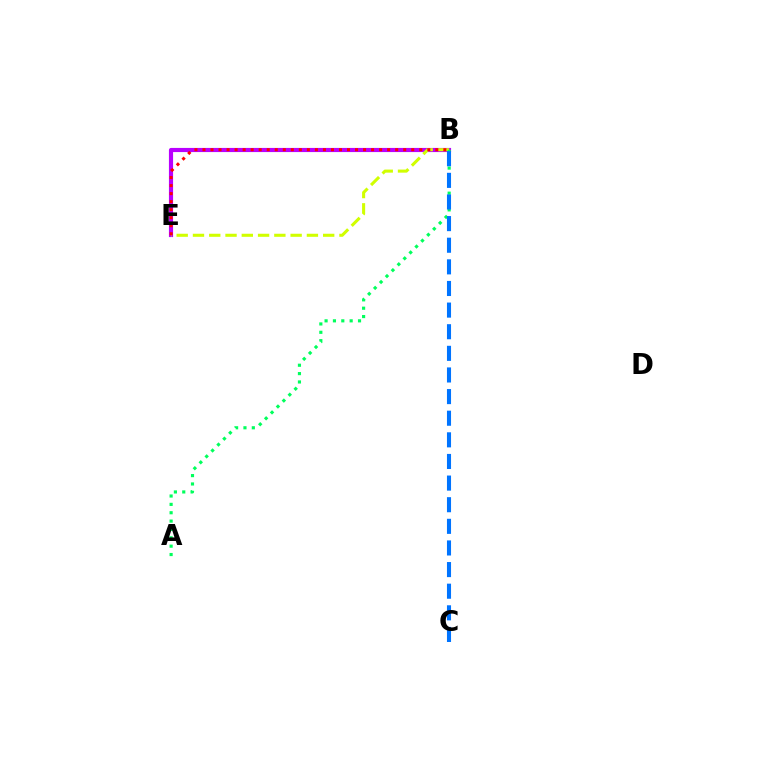{('B', 'E'): [{'color': '#b900ff', 'line_style': 'solid', 'thickness': 2.98}, {'color': '#d1ff00', 'line_style': 'dashed', 'thickness': 2.21}, {'color': '#ff0000', 'line_style': 'dotted', 'thickness': 2.18}], ('A', 'B'): [{'color': '#00ff5c', 'line_style': 'dotted', 'thickness': 2.27}], ('B', 'C'): [{'color': '#0074ff', 'line_style': 'dashed', 'thickness': 2.94}]}